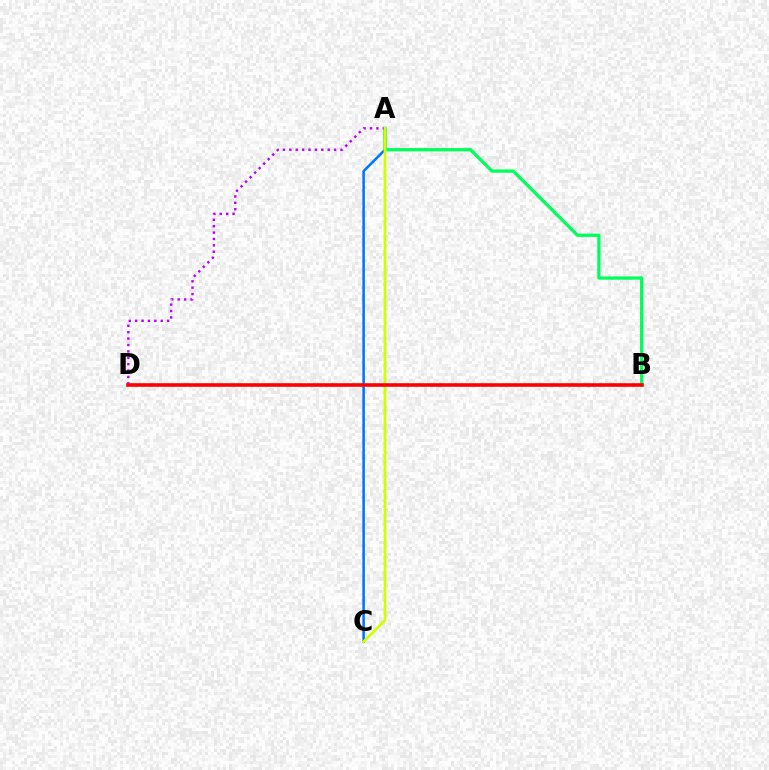{('A', 'C'): [{'color': '#0074ff', 'line_style': 'solid', 'thickness': 1.83}, {'color': '#d1ff00', 'line_style': 'solid', 'thickness': 1.99}], ('A', 'B'): [{'color': '#00ff5c', 'line_style': 'solid', 'thickness': 2.35}], ('A', 'D'): [{'color': '#b900ff', 'line_style': 'dotted', 'thickness': 1.74}], ('B', 'D'): [{'color': '#ff0000', 'line_style': 'solid', 'thickness': 2.59}]}